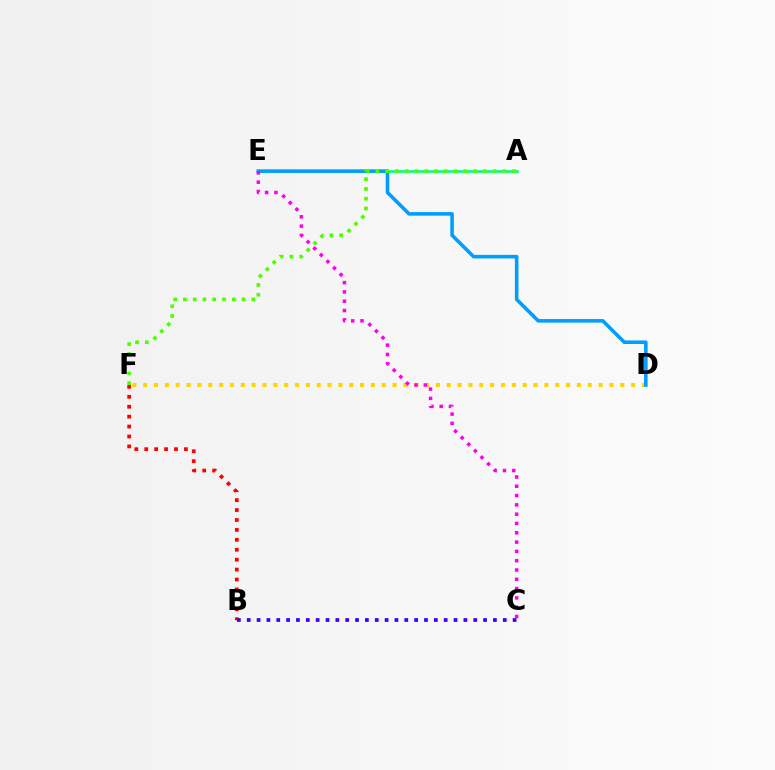{('B', 'F'): [{'color': '#ff0000', 'line_style': 'dotted', 'thickness': 2.7}], ('B', 'C'): [{'color': '#3700ff', 'line_style': 'dotted', 'thickness': 2.68}], ('D', 'F'): [{'color': '#ffd500', 'line_style': 'dotted', 'thickness': 2.95}], ('A', 'E'): [{'color': '#00ff86', 'line_style': 'solid', 'thickness': 1.89}], ('D', 'E'): [{'color': '#009eff', 'line_style': 'solid', 'thickness': 2.58}], ('C', 'E'): [{'color': '#ff00ed', 'line_style': 'dotted', 'thickness': 2.53}], ('A', 'F'): [{'color': '#4fff00', 'line_style': 'dotted', 'thickness': 2.65}]}